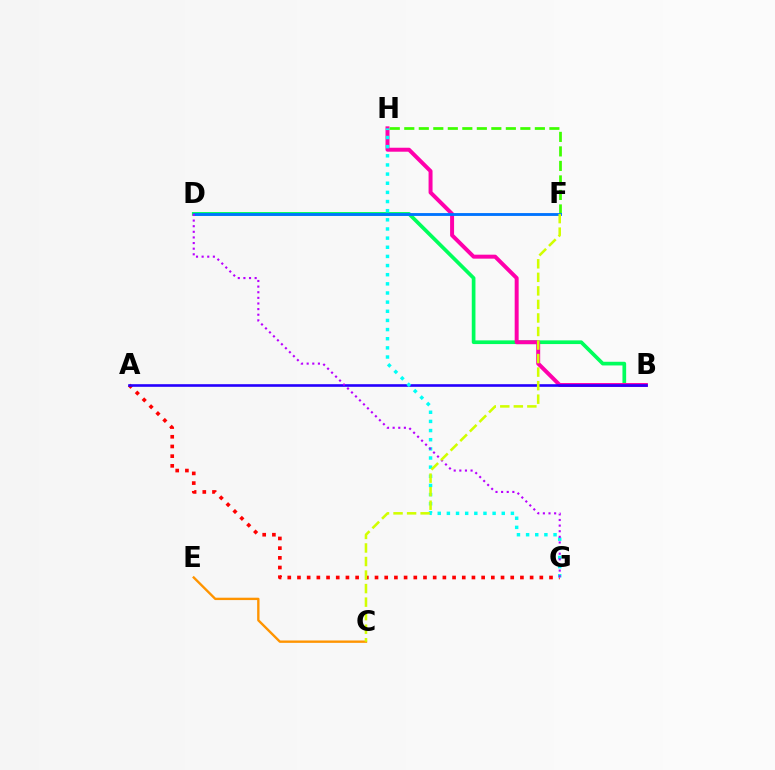{('A', 'G'): [{'color': '#ff0000', 'line_style': 'dotted', 'thickness': 2.63}], ('B', 'D'): [{'color': '#00ff5c', 'line_style': 'solid', 'thickness': 2.65}], ('B', 'H'): [{'color': '#ff00ac', 'line_style': 'solid', 'thickness': 2.86}], ('A', 'B'): [{'color': '#2500ff', 'line_style': 'solid', 'thickness': 1.89}], ('C', 'E'): [{'color': '#ff9400', 'line_style': 'solid', 'thickness': 1.7}], ('G', 'H'): [{'color': '#00fff6', 'line_style': 'dotted', 'thickness': 2.48}], ('F', 'H'): [{'color': '#3dff00', 'line_style': 'dashed', 'thickness': 1.97}], ('D', 'F'): [{'color': '#0074ff', 'line_style': 'solid', 'thickness': 2.06}], ('D', 'G'): [{'color': '#b900ff', 'line_style': 'dotted', 'thickness': 1.53}], ('C', 'F'): [{'color': '#d1ff00', 'line_style': 'dashed', 'thickness': 1.84}]}